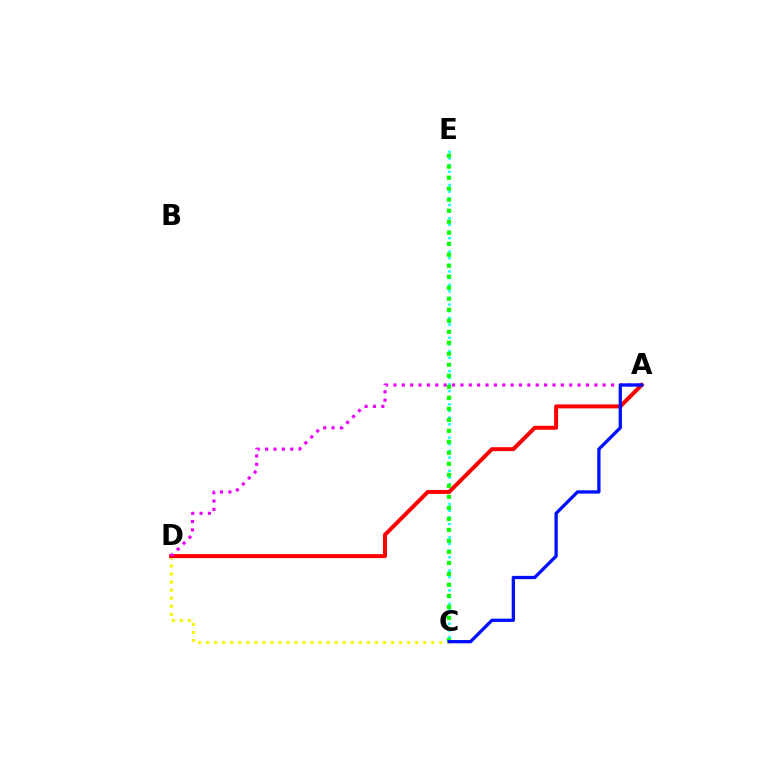{('C', 'E'): [{'color': '#00fff6', 'line_style': 'dotted', 'thickness': 1.81}, {'color': '#08ff00', 'line_style': 'dotted', 'thickness': 2.99}], ('C', 'D'): [{'color': '#fcf500', 'line_style': 'dotted', 'thickness': 2.18}], ('A', 'D'): [{'color': '#ff0000', 'line_style': 'solid', 'thickness': 2.86}, {'color': '#ee00ff', 'line_style': 'dotted', 'thickness': 2.27}], ('A', 'C'): [{'color': '#0010ff', 'line_style': 'solid', 'thickness': 2.37}]}